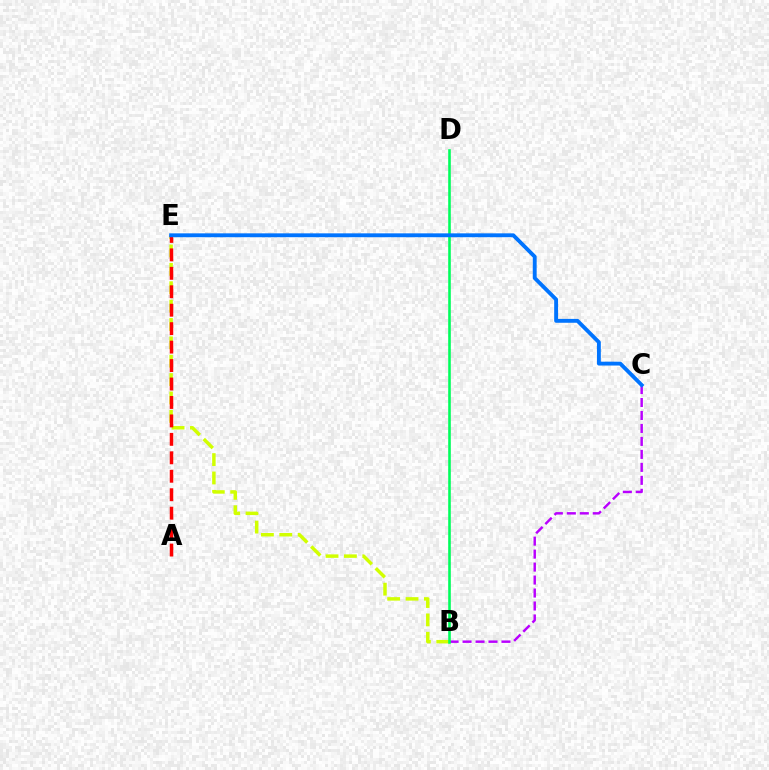{('B', 'C'): [{'color': '#b900ff', 'line_style': 'dashed', 'thickness': 1.76}], ('B', 'E'): [{'color': '#d1ff00', 'line_style': 'dashed', 'thickness': 2.5}], ('B', 'D'): [{'color': '#00ff5c', 'line_style': 'solid', 'thickness': 1.88}], ('A', 'E'): [{'color': '#ff0000', 'line_style': 'dashed', 'thickness': 2.51}], ('C', 'E'): [{'color': '#0074ff', 'line_style': 'solid', 'thickness': 2.78}]}